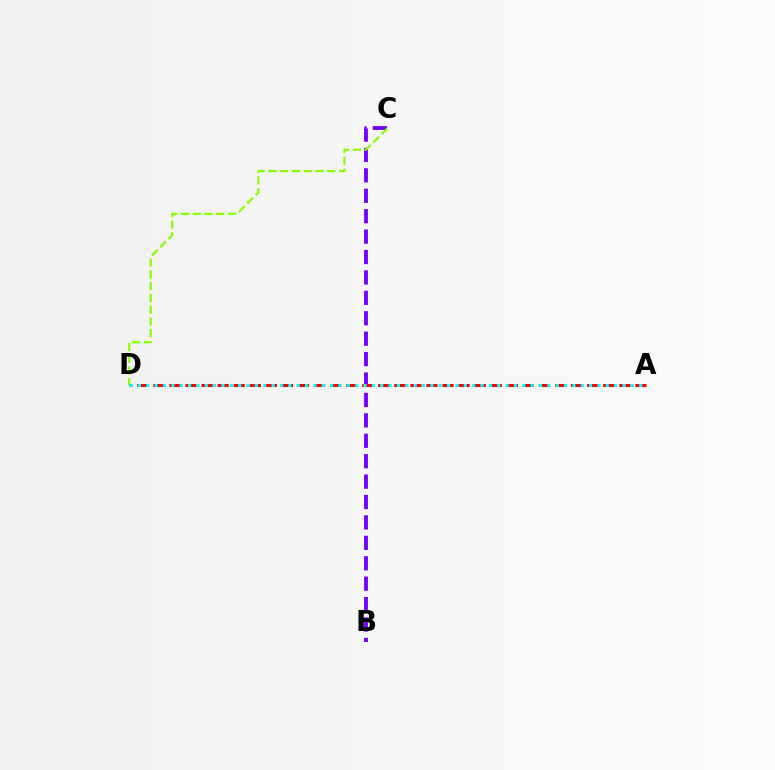{('B', 'C'): [{'color': '#7200ff', 'line_style': 'dashed', 'thickness': 2.77}], ('C', 'D'): [{'color': '#84ff00', 'line_style': 'dashed', 'thickness': 1.6}], ('A', 'D'): [{'color': '#ff0000', 'line_style': 'dashed', 'thickness': 2.18}, {'color': '#00fff6', 'line_style': 'dotted', 'thickness': 2.27}]}